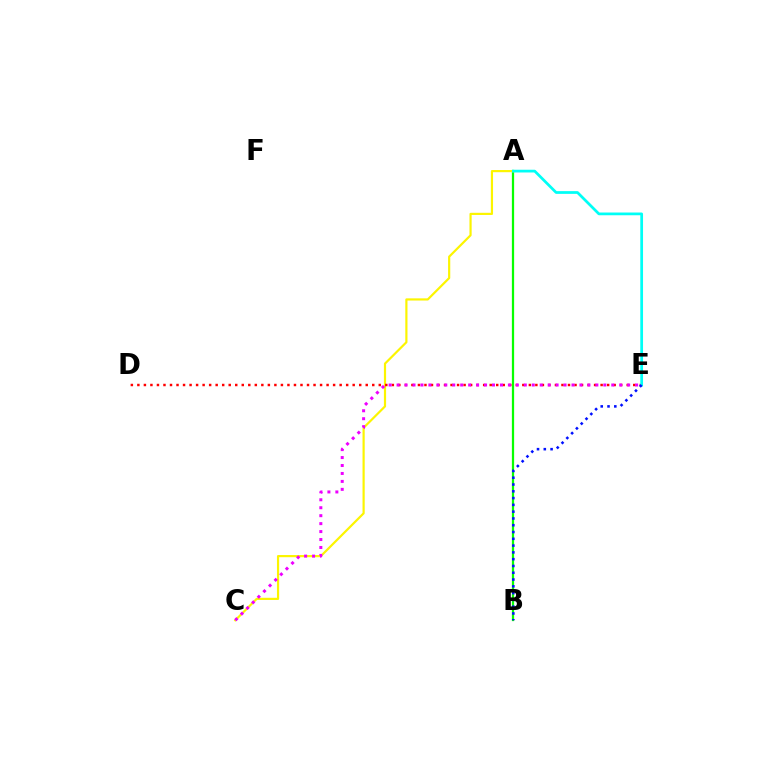{('A', 'B'): [{'color': '#08ff00', 'line_style': 'solid', 'thickness': 1.62}], ('A', 'C'): [{'color': '#fcf500', 'line_style': 'solid', 'thickness': 1.57}], ('D', 'E'): [{'color': '#ff0000', 'line_style': 'dotted', 'thickness': 1.77}], ('A', 'E'): [{'color': '#00fff6', 'line_style': 'solid', 'thickness': 1.97}], ('B', 'E'): [{'color': '#0010ff', 'line_style': 'dotted', 'thickness': 1.84}], ('C', 'E'): [{'color': '#ee00ff', 'line_style': 'dotted', 'thickness': 2.16}]}